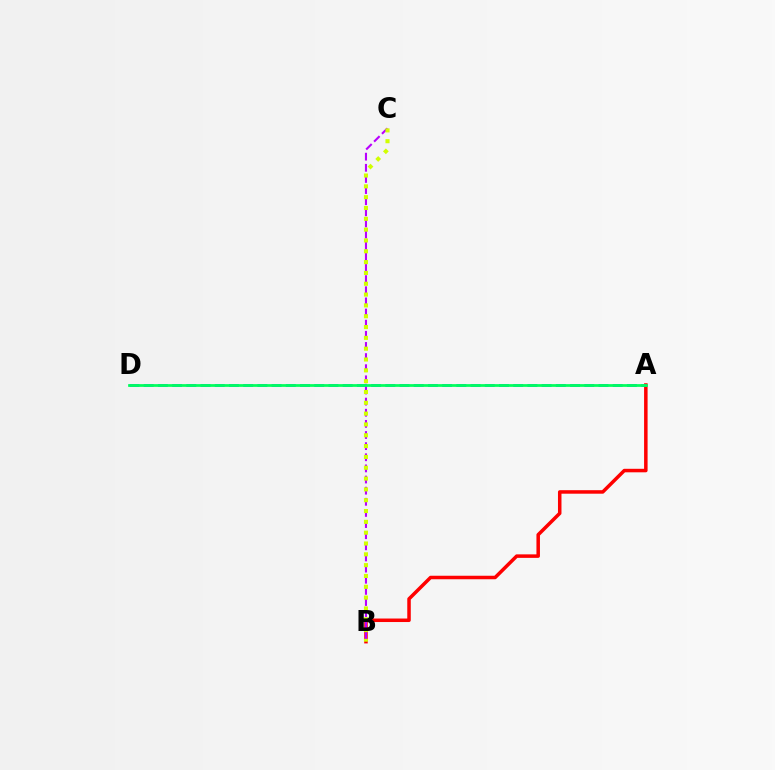{('A', 'B'): [{'color': '#ff0000', 'line_style': 'solid', 'thickness': 2.53}], ('B', 'C'): [{'color': '#b900ff', 'line_style': 'dashed', 'thickness': 1.51}, {'color': '#d1ff00', 'line_style': 'dotted', 'thickness': 2.94}], ('A', 'D'): [{'color': '#0074ff', 'line_style': 'dashed', 'thickness': 1.93}, {'color': '#00ff5c', 'line_style': 'solid', 'thickness': 1.97}]}